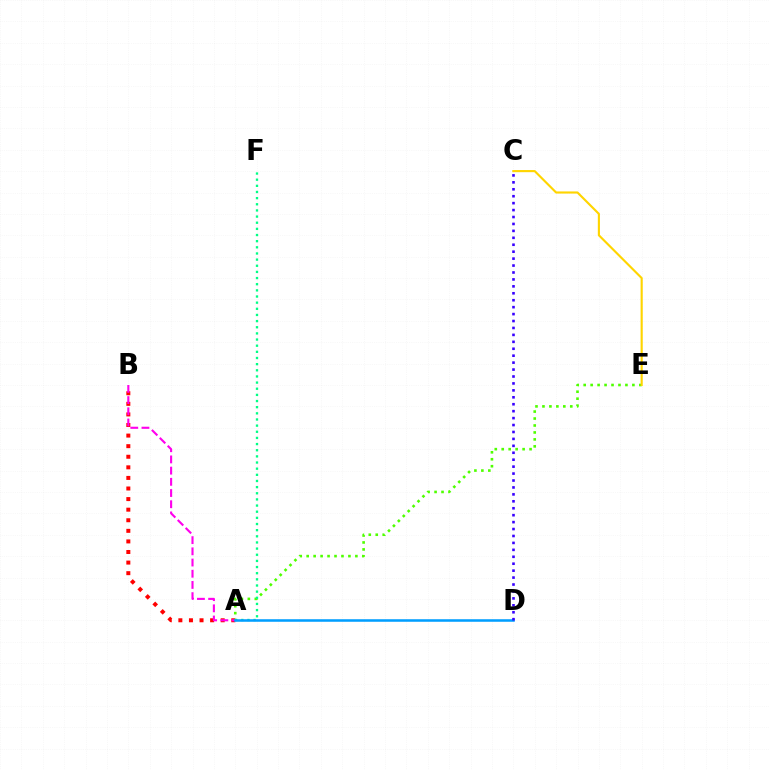{('A', 'B'): [{'color': '#ff0000', 'line_style': 'dotted', 'thickness': 2.88}, {'color': '#ff00ed', 'line_style': 'dashed', 'thickness': 1.52}], ('A', 'E'): [{'color': '#4fff00', 'line_style': 'dotted', 'thickness': 1.89}], ('C', 'E'): [{'color': '#ffd500', 'line_style': 'solid', 'thickness': 1.54}], ('A', 'F'): [{'color': '#00ff86', 'line_style': 'dotted', 'thickness': 1.67}], ('A', 'D'): [{'color': '#009eff', 'line_style': 'solid', 'thickness': 1.83}], ('C', 'D'): [{'color': '#3700ff', 'line_style': 'dotted', 'thickness': 1.88}]}